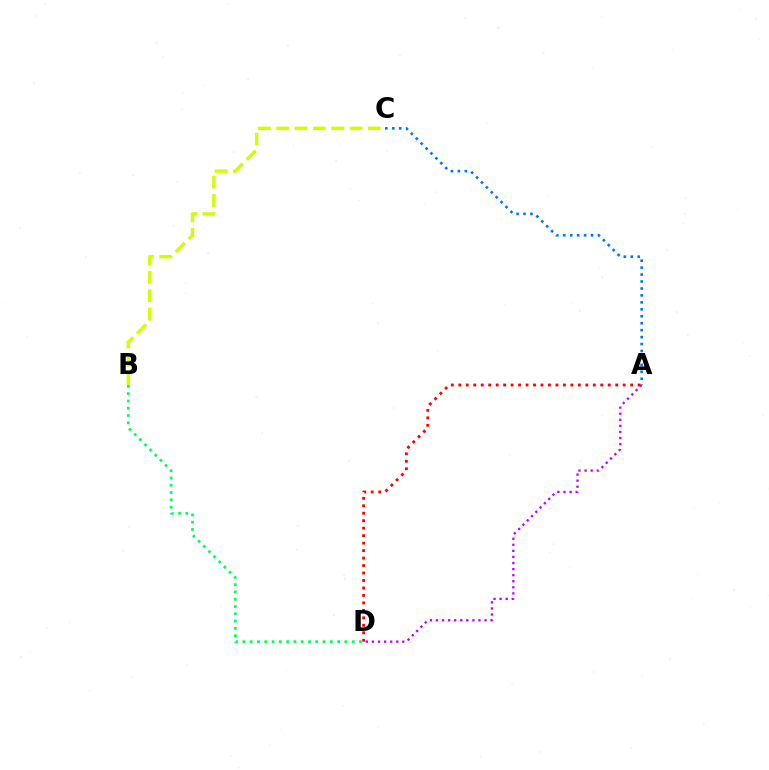{('A', 'C'): [{'color': '#0074ff', 'line_style': 'dotted', 'thickness': 1.89}], ('B', 'C'): [{'color': '#d1ff00', 'line_style': 'dashed', 'thickness': 2.49}], ('A', 'D'): [{'color': '#ff0000', 'line_style': 'dotted', 'thickness': 2.03}, {'color': '#b900ff', 'line_style': 'dotted', 'thickness': 1.65}], ('B', 'D'): [{'color': '#00ff5c', 'line_style': 'dotted', 'thickness': 1.98}]}